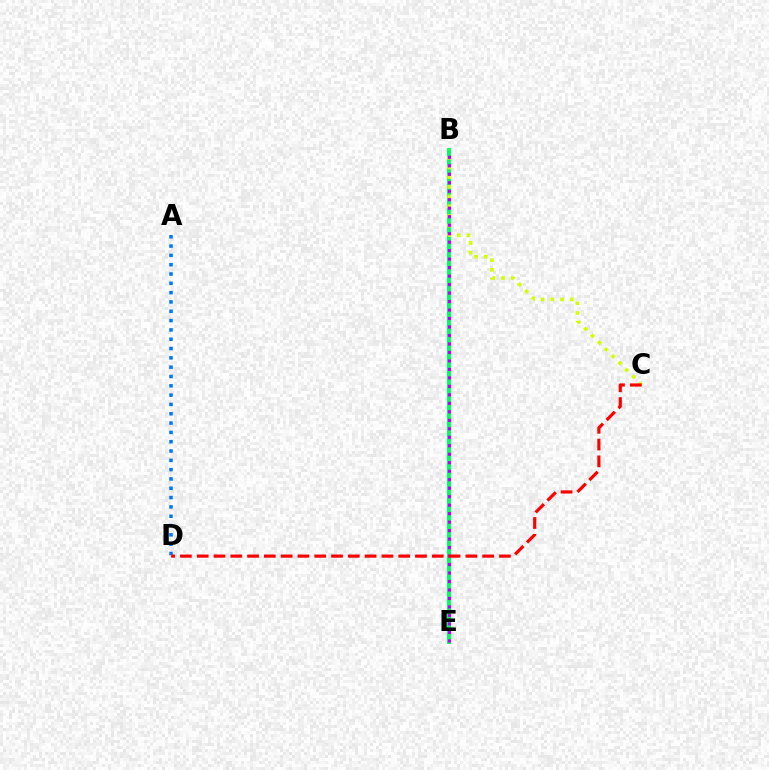{('B', 'E'): [{'color': '#00ff5c', 'line_style': 'solid', 'thickness': 2.85}, {'color': '#b900ff', 'line_style': 'dotted', 'thickness': 2.31}], ('B', 'C'): [{'color': '#d1ff00', 'line_style': 'dotted', 'thickness': 2.63}], ('A', 'D'): [{'color': '#0074ff', 'line_style': 'dotted', 'thickness': 2.53}], ('C', 'D'): [{'color': '#ff0000', 'line_style': 'dashed', 'thickness': 2.28}]}